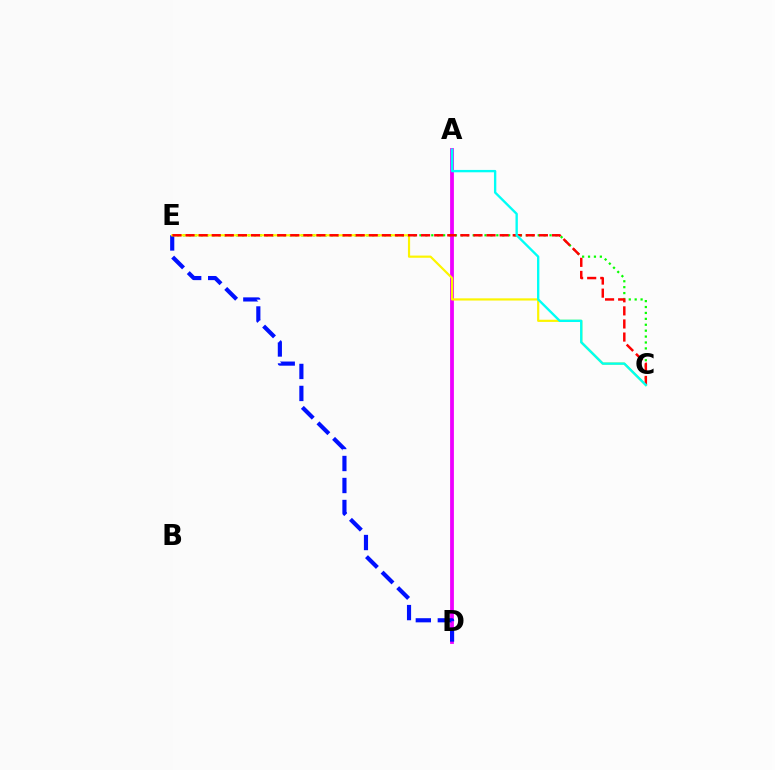{('A', 'D'): [{'color': '#ee00ff', 'line_style': 'solid', 'thickness': 2.73}], ('D', 'E'): [{'color': '#0010ff', 'line_style': 'dashed', 'thickness': 2.99}], ('C', 'E'): [{'color': '#08ff00', 'line_style': 'dotted', 'thickness': 1.61}, {'color': '#fcf500', 'line_style': 'solid', 'thickness': 1.58}, {'color': '#ff0000', 'line_style': 'dashed', 'thickness': 1.78}], ('A', 'C'): [{'color': '#00fff6', 'line_style': 'solid', 'thickness': 1.7}]}